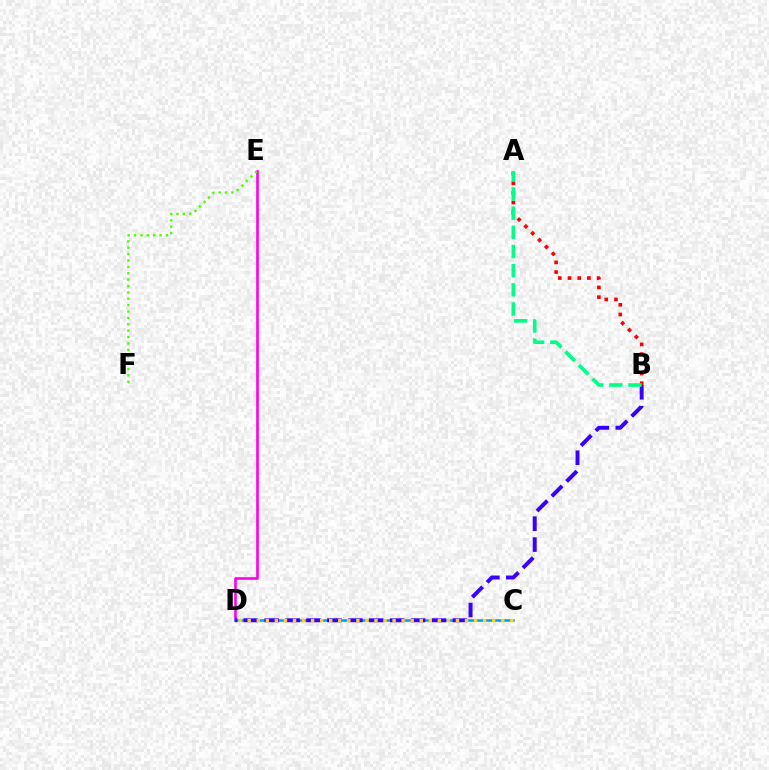{('A', 'B'): [{'color': '#ff0000', 'line_style': 'dotted', 'thickness': 2.63}, {'color': '#00ff86', 'line_style': 'dashed', 'thickness': 2.6}], ('D', 'E'): [{'color': '#ff00ed', 'line_style': 'solid', 'thickness': 1.89}], ('E', 'F'): [{'color': '#4fff00', 'line_style': 'dotted', 'thickness': 1.73}], ('C', 'D'): [{'color': '#009eff', 'line_style': 'solid', 'thickness': 1.84}, {'color': '#ffd500', 'line_style': 'dotted', 'thickness': 2.46}], ('B', 'D'): [{'color': '#3700ff', 'line_style': 'dashed', 'thickness': 2.84}]}